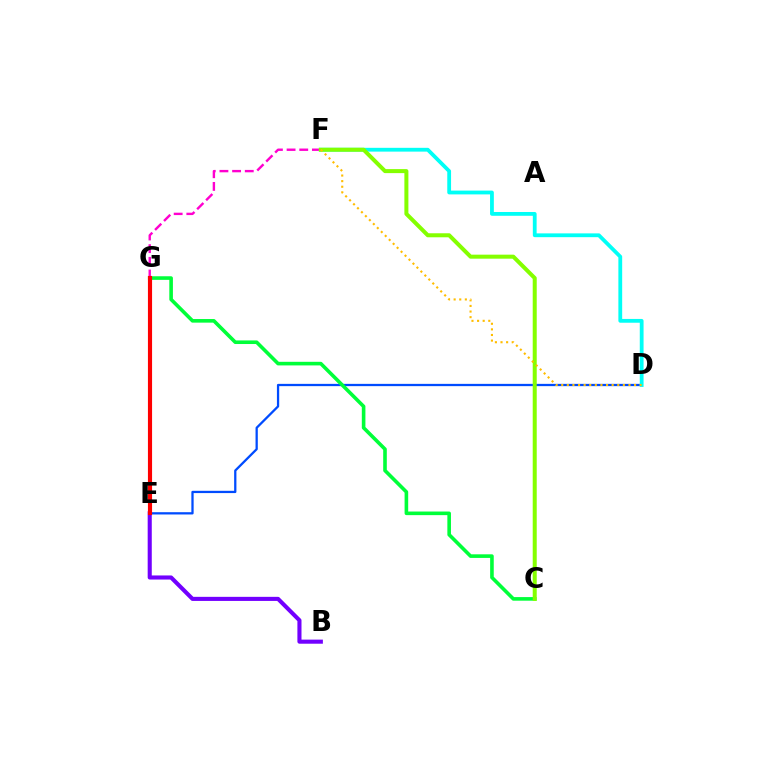{('D', 'E'): [{'color': '#004bff', 'line_style': 'solid', 'thickness': 1.64}], ('C', 'G'): [{'color': '#00ff39', 'line_style': 'solid', 'thickness': 2.6}], ('E', 'F'): [{'color': '#ff00cf', 'line_style': 'dashed', 'thickness': 1.72}], ('D', 'F'): [{'color': '#00fff6', 'line_style': 'solid', 'thickness': 2.73}, {'color': '#ffbd00', 'line_style': 'dotted', 'thickness': 1.52}], ('B', 'E'): [{'color': '#7200ff', 'line_style': 'solid', 'thickness': 2.95}], ('E', 'G'): [{'color': '#ff0000', 'line_style': 'solid', 'thickness': 2.98}], ('C', 'F'): [{'color': '#84ff00', 'line_style': 'solid', 'thickness': 2.89}]}